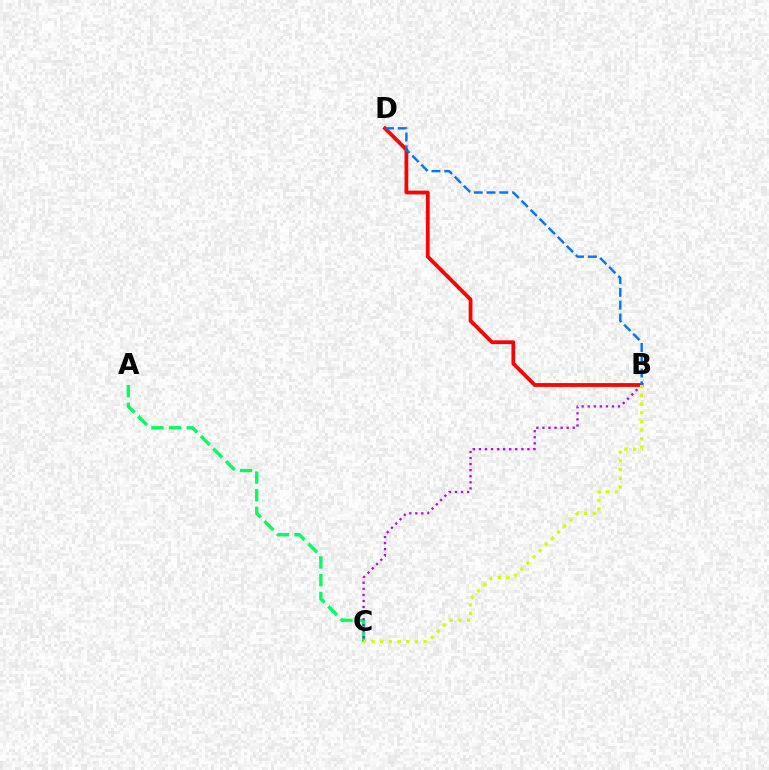{('B', 'D'): [{'color': '#ff0000', 'line_style': 'solid', 'thickness': 2.73}, {'color': '#0074ff', 'line_style': 'dashed', 'thickness': 1.74}], ('A', 'C'): [{'color': '#00ff5c', 'line_style': 'dashed', 'thickness': 2.41}], ('B', 'C'): [{'color': '#b900ff', 'line_style': 'dotted', 'thickness': 1.65}, {'color': '#d1ff00', 'line_style': 'dotted', 'thickness': 2.36}]}